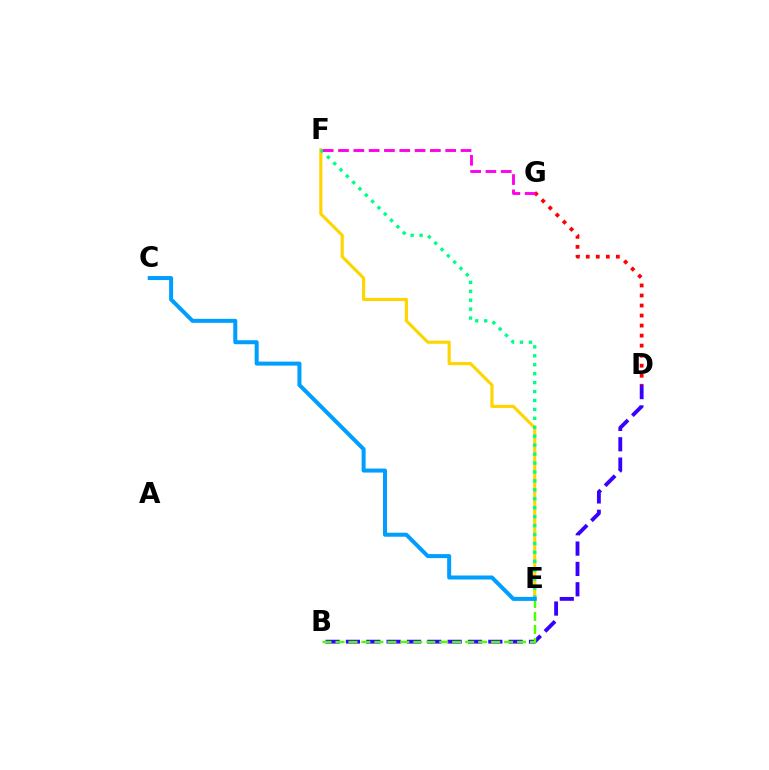{('D', 'G'): [{'color': '#ff0000', 'line_style': 'dotted', 'thickness': 2.72}], ('E', 'F'): [{'color': '#ffd500', 'line_style': 'solid', 'thickness': 2.26}, {'color': '#00ff86', 'line_style': 'dotted', 'thickness': 2.43}], ('B', 'D'): [{'color': '#3700ff', 'line_style': 'dashed', 'thickness': 2.76}], ('F', 'G'): [{'color': '#ff00ed', 'line_style': 'dashed', 'thickness': 2.08}], ('B', 'E'): [{'color': '#4fff00', 'line_style': 'dashed', 'thickness': 1.76}], ('C', 'E'): [{'color': '#009eff', 'line_style': 'solid', 'thickness': 2.89}]}